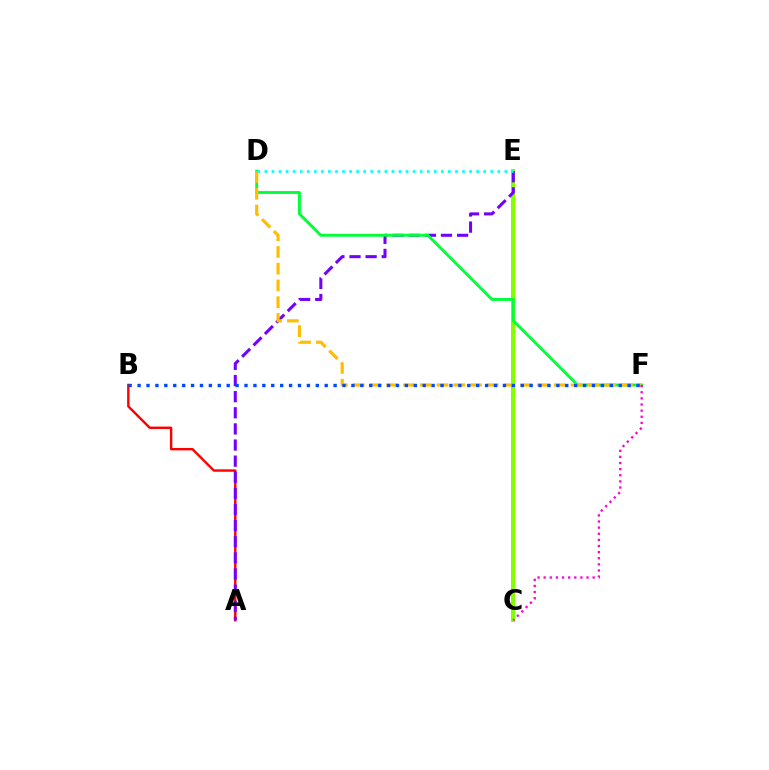{('A', 'B'): [{'color': '#ff0000', 'line_style': 'solid', 'thickness': 1.74}], ('C', 'E'): [{'color': '#84ff00', 'line_style': 'solid', 'thickness': 2.88}], ('A', 'E'): [{'color': '#7200ff', 'line_style': 'dashed', 'thickness': 2.19}], ('D', 'F'): [{'color': '#00ff39', 'line_style': 'solid', 'thickness': 2.06}, {'color': '#ffbd00', 'line_style': 'dashed', 'thickness': 2.28}], ('C', 'F'): [{'color': '#ff00cf', 'line_style': 'dotted', 'thickness': 1.66}], ('B', 'F'): [{'color': '#004bff', 'line_style': 'dotted', 'thickness': 2.42}], ('D', 'E'): [{'color': '#00fff6', 'line_style': 'dotted', 'thickness': 1.92}]}